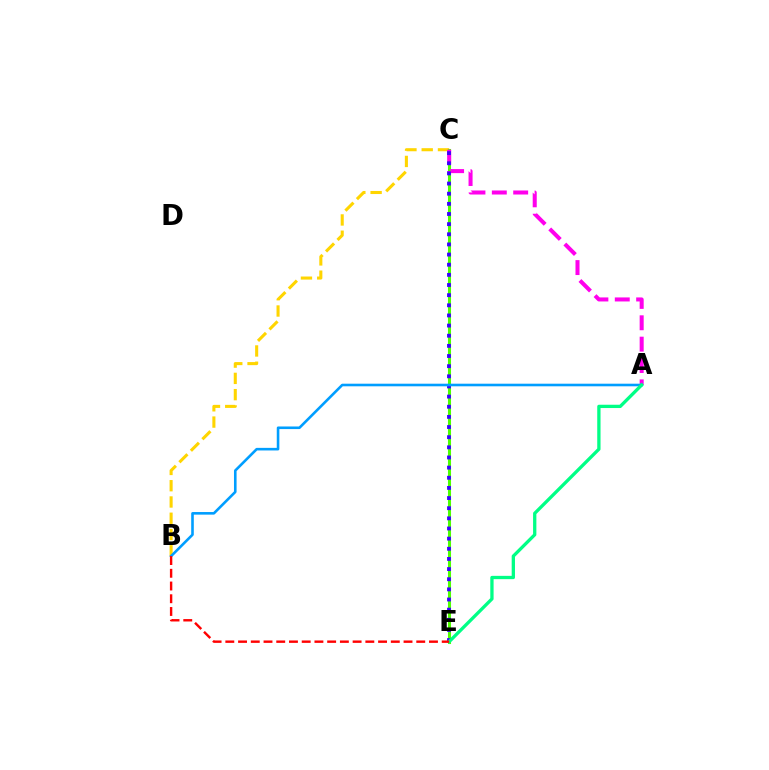{('B', 'C'): [{'color': '#ffd500', 'line_style': 'dashed', 'thickness': 2.21}], ('C', 'E'): [{'color': '#4fff00', 'line_style': 'solid', 'thickness': 2.21}, {'color': '#3700ff', 'line_style': 'dotted', 'thickness': 2.76}], ('A', 'C'): [{'color': '#ff00ed', 'line_style': 'dashed', 'thickness': 2.9}], ('A', 'B'): [{'color': '#009eff', 'line_style': 'solid', 'thickness': 1.87}], ('A', 'E'): [{'color': '#00ff86', 'line_style': 'solid', 'thickness': 2.37}], ('B', 'E'): [{'color': '#ff0000', 'line_style': 'dashed', 'thickness': 1.73}]}